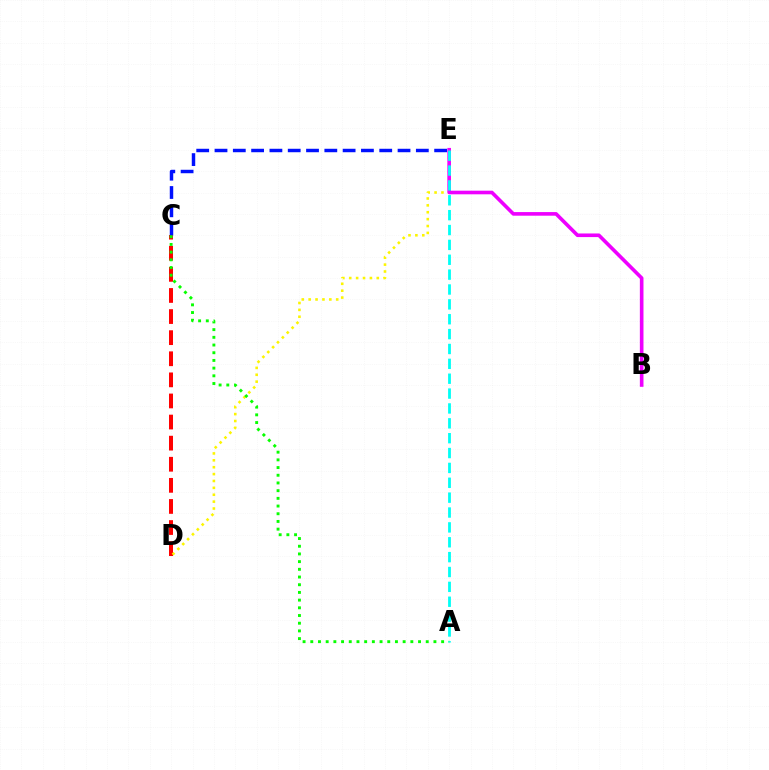{('C', 'D'): [{'color': '#ff0000', 'line_style': 'dashed', 'thickness': 2.87}], ('D', 'E'): [{'color': '#fcf500', 'line_style': 'dotted', 'thickness': 1.87}], ('B', 'E'): [{'color': '#ee00ff', 'line_style': 'solid', 'thickness': 2.61}], ('A', 'E'): [{'color': '#00fff6', 'line_style': 'dashed', 'thickness': 2.02}], ('C', 'E'): [{'color': '#0010ff', 'line_style': 'dashed', 'thickness': 2.49}], ('A', 'C'): [{'color': '#08ff00', 'line_style': 'dotted', 'thickness': 2.09}]}